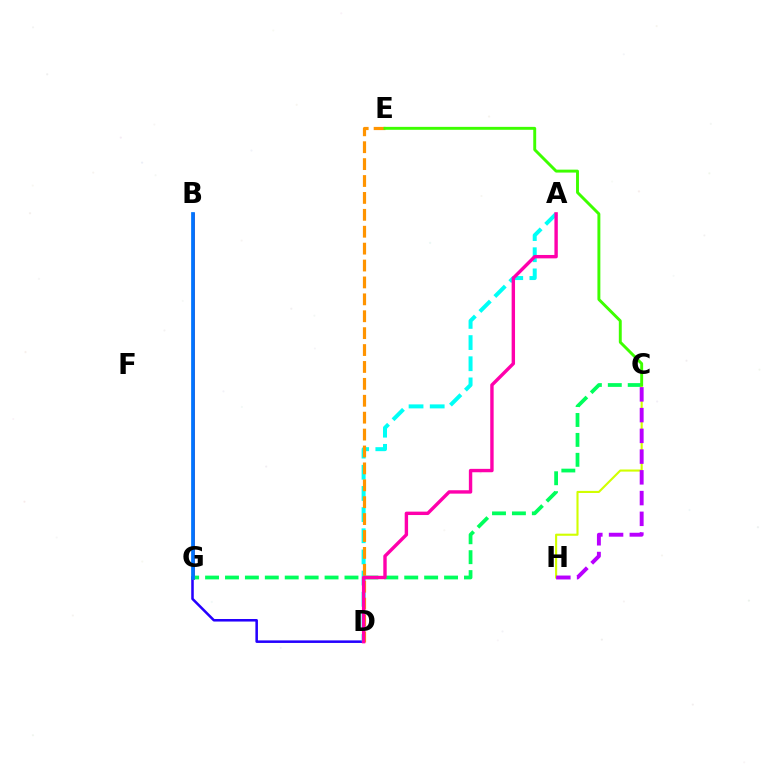{('D', 'G'): [{'color': '#2500ff', 'line_style': 'solid', 'thickness': 1.83}], ('A', 'D'): [{'color': '#00fff6', 'line_style': 'dashed', 'thickness': 2.87}, {'color': '#ff00ac', 'line_style': 'solid', 'thickness': 2.44}], ('B', 'G'): [{'color': '#ff0000', 'line_style': 'solid', 'thickness': 1.91}, {'color': '#0074ff', 'line_style': 'solid', 'thickness': 2.68}], ('C', 'G'): [{'color': '#00ff5c', 'line_style': 'dashed', 'thickness': 2.71}], ('C', 'H'): [{'color': '#d1ff00', 'line_style': 'solid', 'thickness': 1.52}, {'color': '#b900ff', 'line_style': 'dashed', 'thickness': 2.82}], ('D', 'E'): [{'color': '#ff9400', 'line_style': 'dashed', 'thickness': 2.3}], ('C', 'E'): [{'color': '#3dff00', 'line_style': 'solid', 'thickness': 2.1}]}